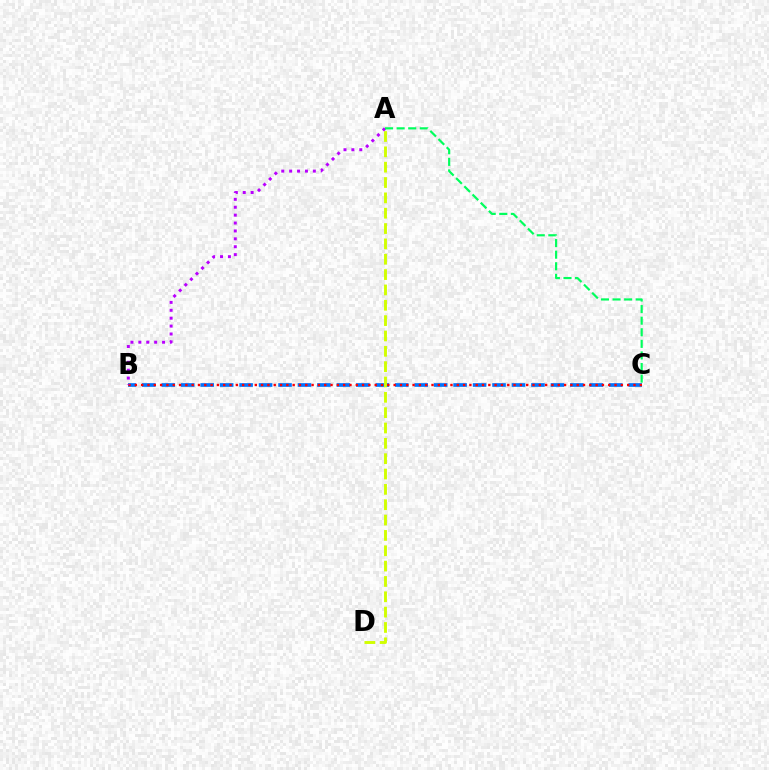{('B', 'C'): [{'color': '#0074ff', 'line_style': 'dashed', 'thickness': 2.64}, {'color': '#ff0000', 'line_style': 'dotted', 'thickness': 1.71}], ('A', 'D'): [{'color': '#d1ff00', 'line_style': 'dashed', 'thickness': 2.08}], ('A', 'B'): [{'color': '#b900ff', 'line_style': 'dotted', 'thickness': 2.15}], ('A', 'C'): [{'color': '#00ff5c', 'line_style': 'dashed', 'thickness': 1.57}]}